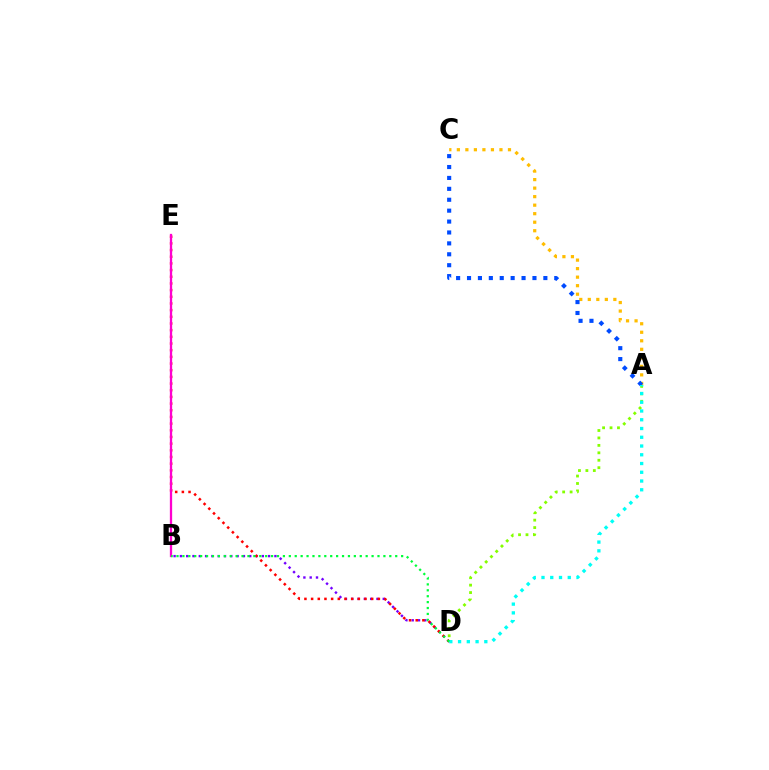{('A', 'C'): [{'color': '#ffbd00', 'line_style': 'dotted', 'thickness': 2.31}, {'color': '#004bff', 'line_style': 'dotted', 'thickness': 2.96}], ('B', 'D'): [{'color': '#7200ff', 'line_style': 'dotted', 'thickness': 1.71}, {'color': '#00ff39', 'line_style': 'dotted', 'thickness': 1.61}], ('A', 'D'): [{'color': '#84ff00', 'line_style': 'dotted', 'thickness': 2.02}, {'color': '#00fff6', 'line_style': 'dotted', 'thickness': 2.38}], ('D', 'E'): [{'color': '#ff0000', 'line_style': 'dotted', 'thickness': 1.81}], ('B', 'E'): [{'color': '#ff00cf', 'line_style': 'solid', 'thickness': 1.65}]}